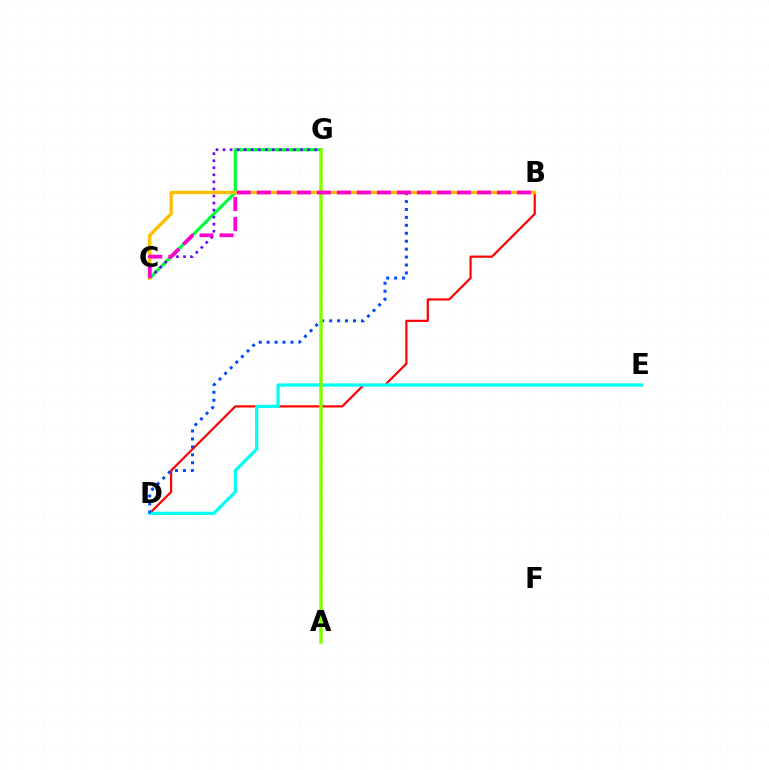{('B', 'D'): [{'color': '#ff0000', 'line_style': 'solid', 'thickness': 1.58}, {'color': '#004bff', 'line_style': 'dotted', 'thickness': 2.16}], ('C', 'G'): [{'color': '#00ff39', 'line_style': 'solid', 'thickness': 2.29}, {'color': '#7200ff', 'line_style': 'dotted', 'thickness': 1.92}], ('D', 'E'): [{'color': '#00fff6', 'line_style': 'solid', 'thickness': 2.31}], ('A', 'G'): [{'color': '#84ff00', 'line_style': 'solid', 'thickness': 2.53}], ('B', 'C'): [{'color': '#ffbd00', 'line_style': 'solid', 'thickness': 2.41}, {'color': '#ff00cf', 'line_style': 'dashed', 'thickness': 2.72}]}